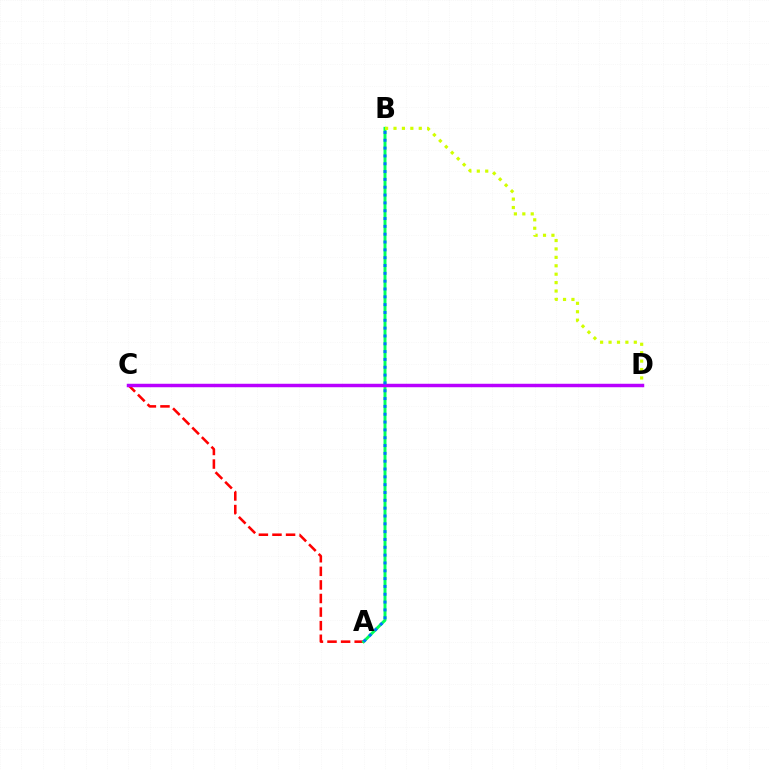{('A', 'C'): [{'color': '#ff0000', 'line_style': 'dashed', 'thickness': 1.85}], ('A', 'B'): [{'color': '#00ff5c', 'line_style': 'solid', 'thickness': 2.14}, {'color': '#0074ff', 'line_style': 'dotted', 'thickness': 2.13}], ('B', 'D'): [{'color': '#d1ff00', 'line_style': 'dotted', 'thickness': 2.29}], ('C', 'D'): [{'color': '#b900ff', 'line_style': 'solid', 'thickness': 2.5}]}